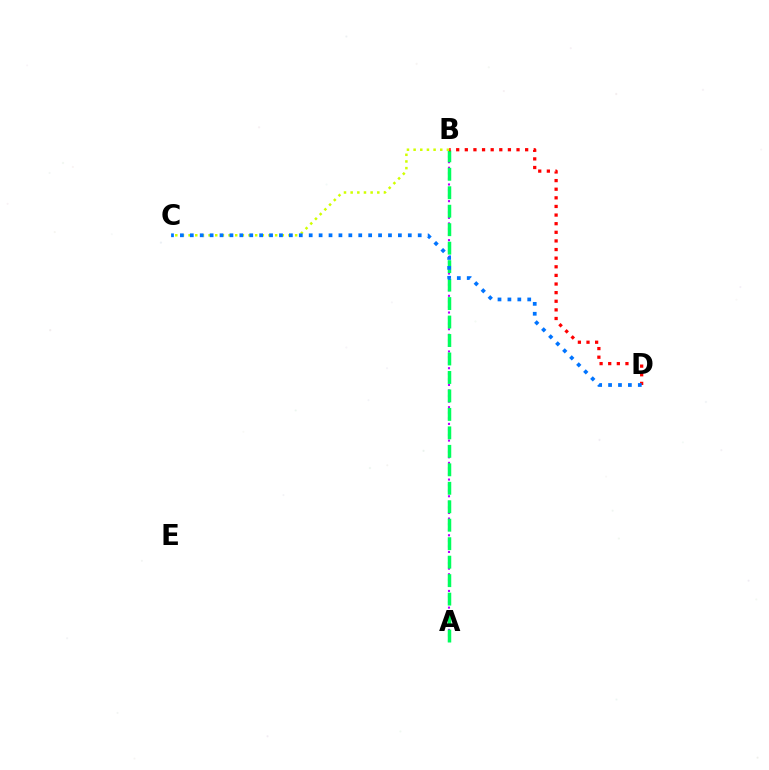{('A', 'B'): [{'color': '#b900ff', 'line_style': 'dotted', 'thickness': 1.51}, {'color': '#00ff5c', 'line_style': 'dashed', 'thickness': 2.51}], ('B', 'D'): [{'color': '#ff0000', 'line_style': 'dotted', 'thickness': 2.34}], ('B', 'C'): [{'color': '#d1ff00', 'line_style': 'dotted', 'thickness': 1.81}], ('C', 'D'): [{'color': '#0074ff', 'line_style': 'dotted', 'thickness': 2.69}]}